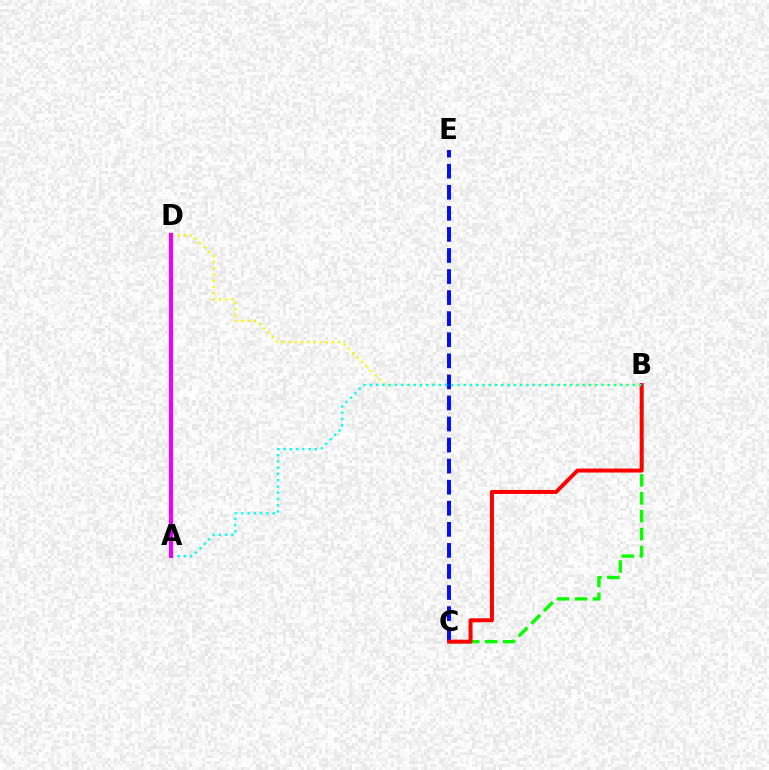{('B', 'D'): [{'color': '#fcf500', 'line_style': 'dotted', 'thickness': 1.69}], ('B', 'C'): [{'color': '#08ff00', 'line_style': 'dashed', 'thickness': 2.43}, {'color': '#ff0000', 'line_style': 'solid', 'thickness': 2.87}], ('C', 'E'): [{'color': '#0010ff', 'line_style': 'dashed', 'thickness': 2.86}], ('A', 'B'): [{'color': '#00fff6', 'line_style': 'dotted', 'thickness': 1.7}], ('A', 'D'): [{'color': '#ee00ff', 'line_style': 'solid', 'thickness': 2.98}]}